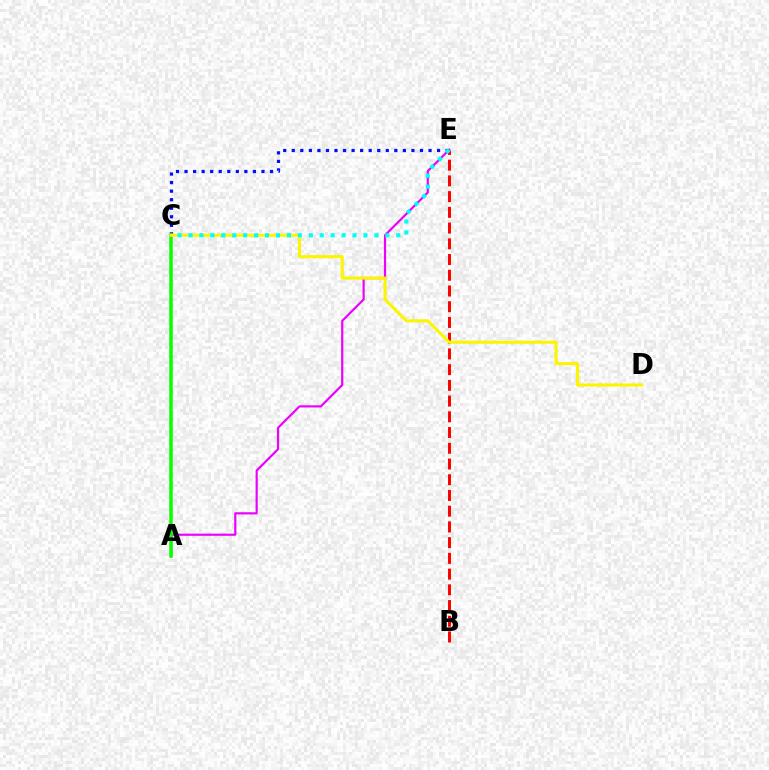{('B', 'E'): [{'color': '#ff0000', 'line_style': 'dashed', 'thickness': 2.14}], ('C', 'E'): [{'color': '#0010ff', 'line_style': 'dotted', 'thickness': 2.32}, {'color': '#00fff6', 'line_style': 'dotted', 'thickness': 2.97}], ('A', 'E'): [{'color': '#ee00ff', 'line_style': 'solid', 'thickness': 1.58}], ('A', 'C'): [{'color': '#08ff00', 'line_style': 'solid', 'thickness': 2.54}], ('C', 'D'): [{'color': '#fcf500', 'line_style': 'solid', 'thickness': 2.22}]}